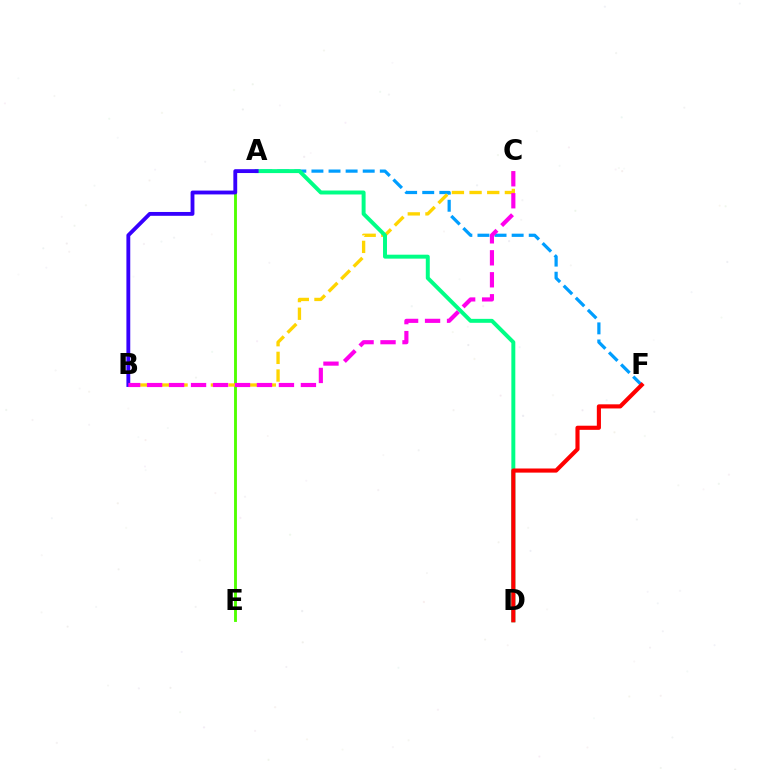{('A', 'F'): [{'color': '#009eff', 'line_style': 'dashed', 'thickness': 2.32}], ('A', 'E'): [{'color': '#4fff00', 'line_style': 'solid', 'thickness': 2.07}], ('B', 'C'): [{'color': '#ffd500', 'line_style': 'dashed', 'thickness': 2.4}, {'color': '#ff00ed', 'line_style': 'dashed', 'thickness': 2.99}], ('A', 'D'): [{'color': '#00ff86', 'line_style': 'solid', 'thickness': 2.84}], ('A', 'B'): [{'color': '#3700ff', 'line_style': 'solid', 'thickness': 2.77}], ('D', 'F'): [{'color': '#ff0000', 'line_style': 'solid', 'thickness': 2.97}]}